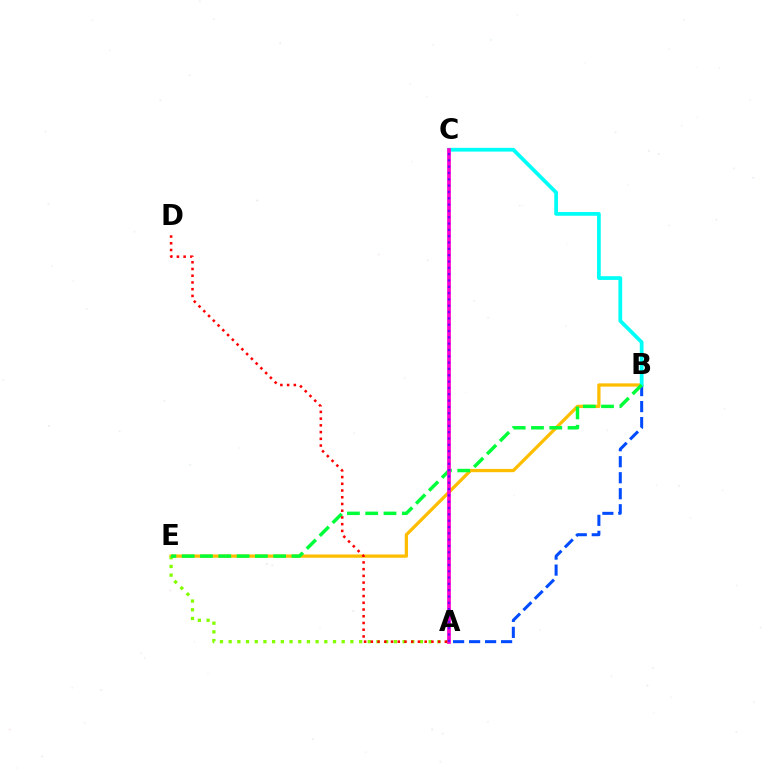{('B', 'E'): [{'color': '#ffbd00', 'line_style': 'solid', 'thickness': 2.35}, {'color': '#00ff39', 'line_style': 'dashed', 'thickness': 2.49}], ('A', 'E'): [{'color': '#84ff00', 'line_style': 'dotted', 'thickness': 2.36}], ('A', 'B'): [{'color': '#004bff', 'line_style': 'dashed', 'thickness': 2.17}], ('B', 'C'): [{'color': '#00fff6', 'line_style': 'solid', 'thickness': 2.7}], ('A', 'C'): [{'color': '#ff00cf', 'line_style': 'solid', 'thickness': 2.66}, {'color': '#7200ff', 'line_style': 'dotted', 'thickness': 1.72}], ('A', 'D'): [{'color': '#ff0000', 'line_style': 'dotted', 'thickness': 1.83}]}